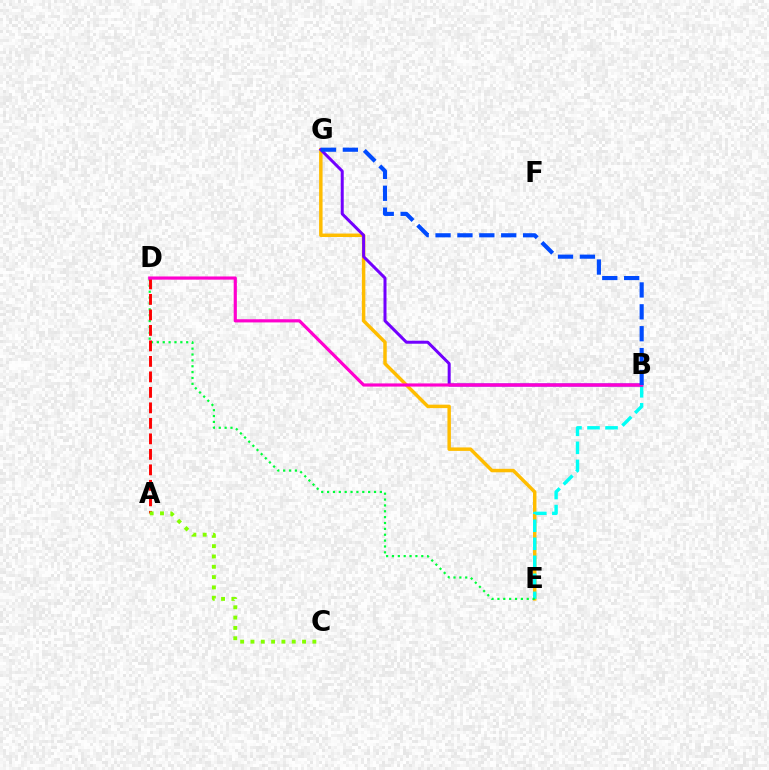{('E', 'G'): [{'color': '#ffbd00', 'line_style': 'solid', 'thickness': 2.5}], ('B', 'E'): [{'color': '#00fff6', 'line_style': 'dashed', 'thickness': 2.45}], ('B', 'G'): [{'color': '#7200ff', 'line_style': 'solid', 'thickness': 2.16}, {'color': '#004bff', 'line_style': 'dashed', 'thickness': 2.97}], ('D', 'E'): [{'color': '#00ff39', 'line_style': 'dotted', 'thickness': 1.59}], ('A', 'D'): [{'color': '#ff0000', 'line_style': 'dashed', 'thickness': 2.1}], ('B', 'D'): [{'color': '#ff00cf', 'line_style': 'solid', 'thickness': 2.29}], ('A', 'C'): [{'color': '#84ff00', 'line_style': 'dotted', 'thickness': 2.8}]}